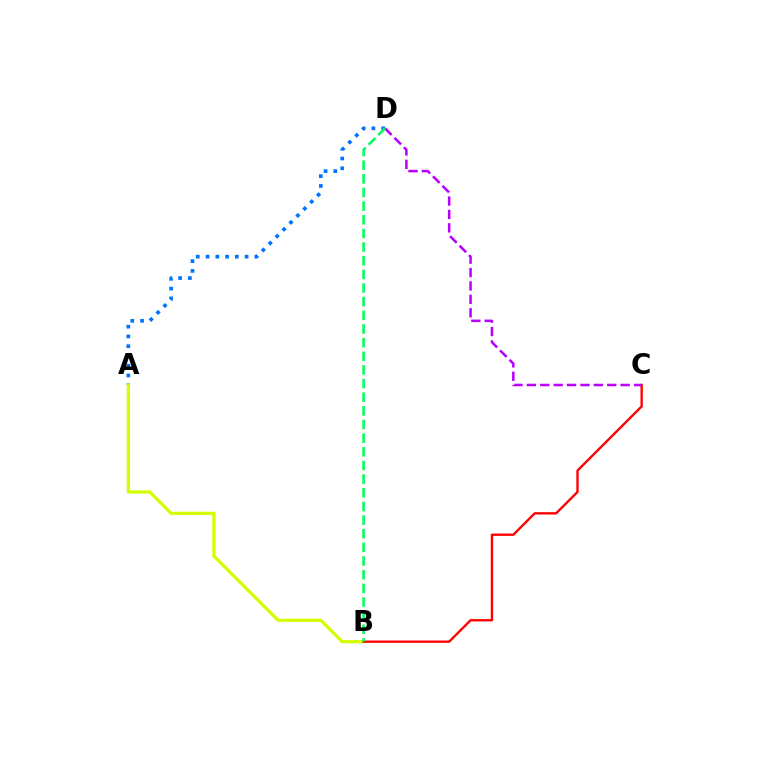{('A', 'D'): [{'color': '#0074ff', 'line_style': 'dotted', 'thickness': 2.65}], ('A', 'B'): [{'color': '#d1ff00', 'line_style': 'solid', 'thickness': 2.3}], ('B', 'C'): [{'color': '#ff0000', 'line_style': 'solid', 'thickness': 1.7}], ('C', 'D'): [{'color': '#b900ff', 'line_style': 'dashed', 'thickness': 1.82}], ('B', 'D'): [{'color': '#00ff5c', 'line_style': 'dashed', 'thickness': 1.85}]}